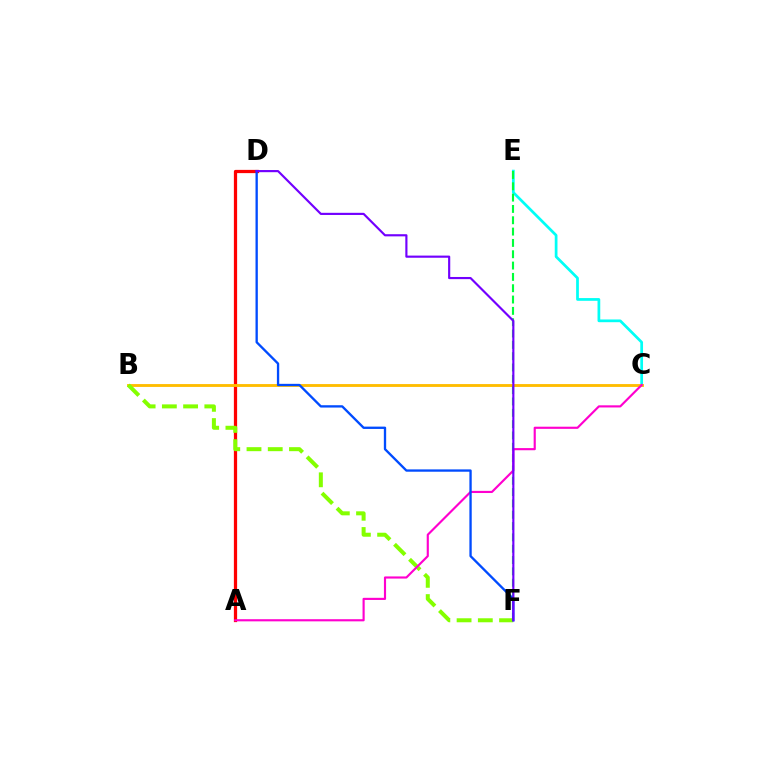{('C', 'E'): [{'color': '#00fff6', 'line_style': 'solid', 'thickness': 1.97}], ('A', 'D'): [{'color': '#ff0000', 'line_style': 'solid', 'thickness': 2.34}], ('B', 'C'): [{'color': '#ffbd00', 'line_style': 'solid', 'thickness': 2.05}], ('E', 'F'): [{'color': '#00ff39', 'line_style': 'dashed', 'thickness': 1.54}], ('B', 'F'): [{'color': '#84ff00', 'line_style': 'dashed', 'thickness': 2.88}], ('A', 'C'): [{'color': '#ff00cf', 'line_style': 'solid', 'thickness': 1.55}], ('D', 'F'): [{'color': '#004bff', 'line_style': 'solid', 'thickness': 1.68}, {'color': '#7200ff', 'line_style': 'solid', 'thickness': 1.55}]}